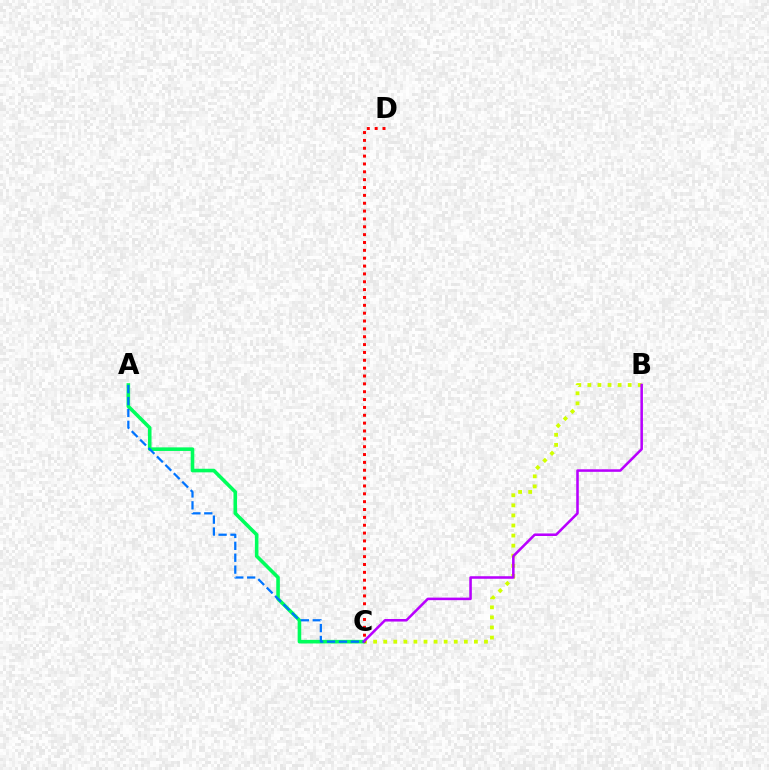{('B', 'C'): [{'color': '#d1ff00', 'line_style': 'dotted', 'thickness': 2.74}, {'color': '#b900ff', 'line_style': 'solid', 'thickness': 1.83}], ('A', 'C'): [{'color': '#00ff5c', 'line_style': 'solid', 'thickness': 2.59}, {'color': '#0074ff', 'line_style': 'dashed', 'thickness': 1.62}], ('C', 'D'): [{'color': '#ff0000', 'line_style': 'dotted', 'thickness': 2.13}]}